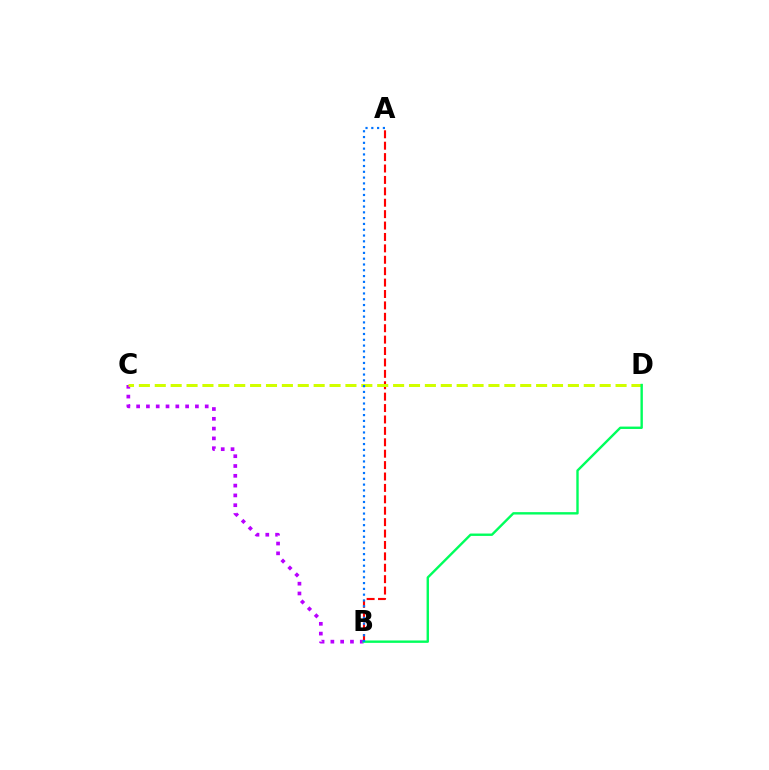{('A', 'B'): [{'color': '#ff0000', 'line_style': 'dashed', 'thickness': 1.55}, {'color': '#0074ff', 'line_style': 'dotted', 'thickness': 1.57}], ('B', 'C'): [{'color': '#b900ff', 'line_style': 'dotted', 'thickness': 2.66}], ('C', 'D'): [{'color': '#d1ff00', 'line_style': 'dashed', 'thickness': 2.16}], ('B', 'D'): [{'color': '#00ff5c', 'line_style': 'solid', 'thickness': 1.72}]}